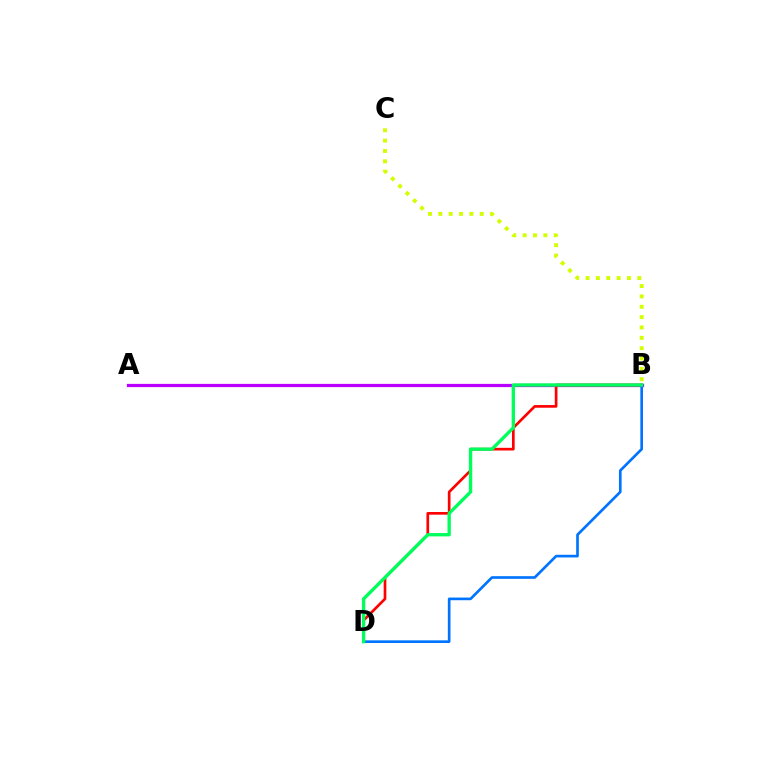{('A', 'B'): [{'color': '#b900ff', 'line_style': 'solid', 'thickness': 2.33}], ('B', 'D'): [{'color': '#ff0000', 'line_style': 'solid', 'thickness': 1.93}, {'color': '#0074ff', 'line_style': 'solid', 'thickness': 1.92}, {'color': '#00ff5c', 'line_style': 'solid', 'thickness': 2.4}], ('B', 'C'): [{'color': '#d1ff00', 'line_style': 'dotted', 'thickness': 2.81}]}